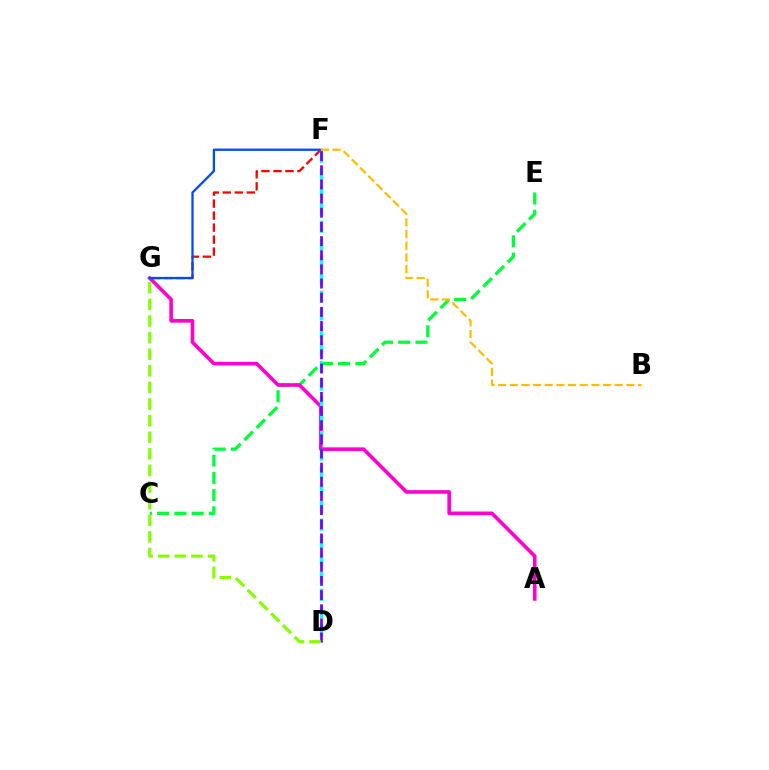{('C', 'E'): [{'color': '#00ff39', 'line_style': 'dashed', 'thickness': 2.34}], ('A', 'G'): [{'color': '#ff00cf', 'line_style': 'solid', 'thickness': 2.6}], ('F', 'G'): [{'color': '#ff0000', 'line_style': 'dashed', 'thickness': 1.63}, {'color': '#004bff', 'line_style': 'solid', 'thickness': 1.65}], ('D', 'F'): [{'color': '#00fff6', 'line_style': 'dashed', 'thickness': 2.38}, {'color': '#7200ff', 'line_style': 'dashed', 'thickness': 1.92}], ('D', 'G'): [{'color': '#84ff00', 'line_style': 'dashed', 'thickness': 2.26}], ('B', 'F'): [{'color': '#ffbd00', 'line_style': 'dashed', 'thickness': 1.58}]}